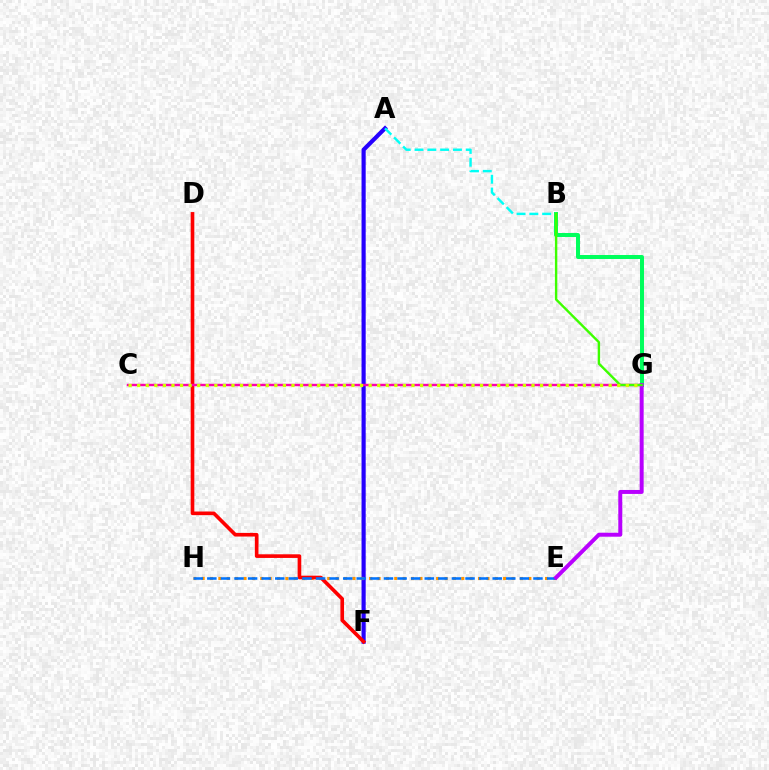{('B', 'G'): [{'color': '#00ff5c', 'line_style': 'solid', 'thickness': 2.86}, {'color': '#3dff00', 'line_style': 'solid', 'thickness': 1.73}], ('A', 'F'): [{'color': '#2500ff', 'line_style': 'solid', 'thickness': 2.99}], ('E', 'H'): [{'color': '#ff9400', 'line_style': 'dotted', 'thickness': 2.28}, {'color': '#0074ff', 'line_style': 'dashed', 'thickness': 1.85}], ('D', 'F'): [{'color': '#ff0000', 'line_style': 'solid', 'thickness': 2.62}], ('C', 'G'): [{'color': '#ff00ac', 'line_style': 'solid', 'thickness': 1.74}, {'color': '#d1ff00', 'line_style': 'dotted', 'thickness': 2.33}], ('E', 'G'): [{'color': '#b900ff', 'line_style': 'solid', 'thickness': 2.85}], ('A', 'B'): [{'color': '#00fff6', 'line_style': 'dashed', 'thickness': 1.74}]}